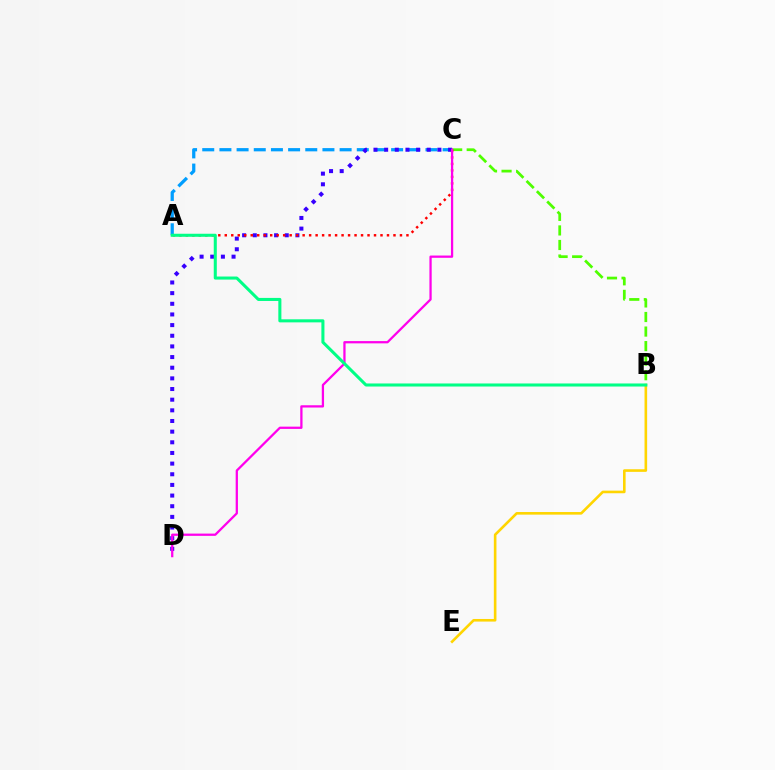{('B', 'C'): [{'color': '#4fff00', 'line_style': 'dashed', 'thickness': 1.98}], ('A', 'C'): [{'color': '#009eff', 'line_style': 'dashed', 'thickness': 2.33}, {'color': '#ff0000', 'line_style': 'dotted', 'thickness': 1.76}], ('C', 'D'): [{'color': '#3700ff', 'line_style': 'dotted', 'thickness': 2.89}, {'color': '#ff00ed', 'line_style': 'solid', 'thickness': 1.63}], ('B', 'E'): [{'color': '#ffd500', 'line_style': 'solid', 'thickness': 1.88}], ('A', 'B'): [{'color': '#00ff86', 'line_style': 'solid', 'thickness': 2.2}]}